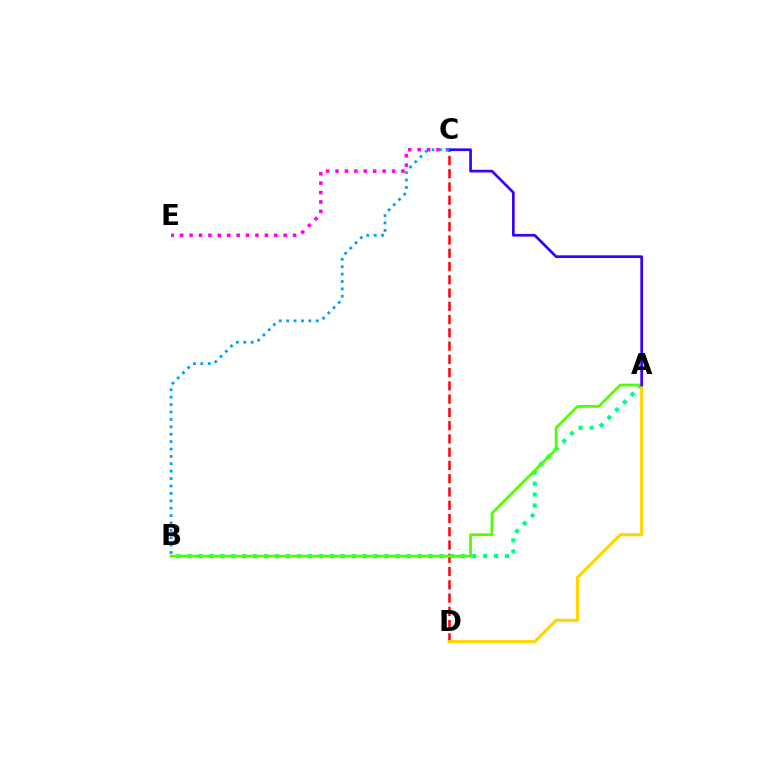{('C', 'E'): [{'color': '#ff00ed', 'line_style': 'dotted', 'thickness': 2.56}], ('C', 'D'): [{'color': '#ff0000', 'line_style': 'dashed', 'thickness': 1.8}], ('A', 'B'): [{'color': '#00ff86', 'line_style': 'dotted', 'thickness': 2.98}, {'color': '#4fff00', 'line_style': 'solid', 'thickness': 1.98}], ('A', 'D'): [{'color': '#ffd500', 'line_style': 'solid', 'thickness': 2.27}], ('A', 'C'): [{'color': '#3700ff', 'line_style': 'solid', 'thickness': 1.95}], ('B', 'C'): [{'color': '#009eff', 'line_style': 'dotted', 'thickness': 2.01}]}